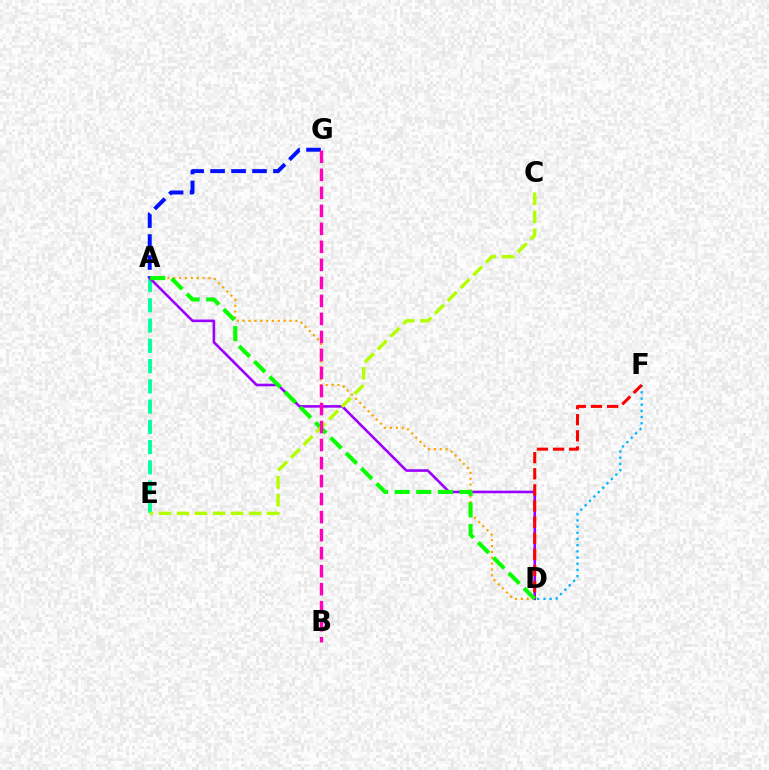{('D', 'F'): [{'color': '#00b5ff', 'line_style': 'dotted', 'thickness': 1.68}, {'color': '#ff0000', 'line_style': 'dashed', 'thickness': 2.19}], ('A', 'D'): [{'color': '#ffa500', 'line_style': 'dotted', 'thickness': 1.59}, {'color': '#9b00ff', 'line_style': 'solid', 'thickness': 1.87}, {'color': '#08ff00', 'line_style': 'dashed', 'thickness': 2.93}], ('A', 'G'): [{'color': '#0010ff', 'line_style': 'dashed', 'thickness': 2.85}], ('A', 'E'): [{'color': '#00ff9d', 'line_style': 'dashed', 'thickness': 2.75}], ('C', 'E'): [{'color': '#b3ff00', 'line_style': 'dashed', 'thickness': 2.45}], ('B', 'G'): [{'color': '#ff00bd', 'line_style': 'dashed', 'thickness': 2.45}]}